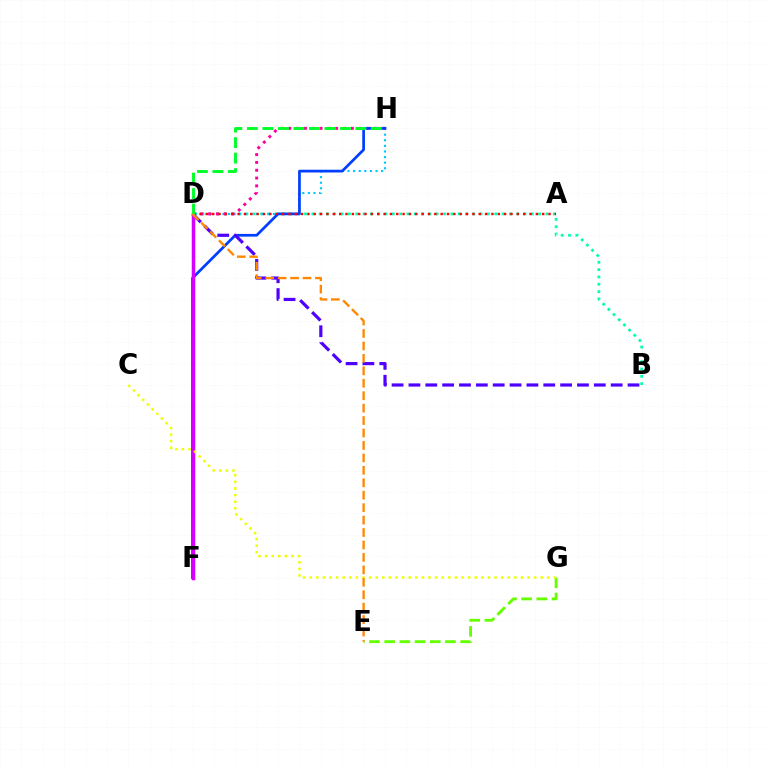{('B', 'D'): [{'color': '#00ffaf', 'line_style': 'dotted', 'thickness': 1.99}, {'color': '#4f00ff', 'line_style': 'dashed', 'thickness': 2.29}], ('D', 'H'): [{'color': '#00c7ff', 'line_style': 'dotted', 'thickness': 1.52}, {'color': '#ff00a0', 'line_style': 'dotted', 'thickness': 2.12}, {'color': '#00ff27', 'line_style': 'dashed', 'thickness': 2.11}], ('E', 'G'): [{'color': '#66ff00', 'line_style': 'dashed', 'thickness': 2.06}], ('F', 'H'): [{'color': '#003fff', 'line_style': 'solid', 'thickness': 1.96}], ('A', 'D'): [{'color': '#ff0000', 'line_style': 'dotted', 'thickness': 1.72}], ('D', 'F'): [{'color': '#d600ff', 'line_style': 'solid', 'thickness': 2.51}], ('C', 'G'): [{'color': '#eeff00', 'line_style': 'dotted', 'thickness': 1.79}], ('D', 'E'): [{'color': '#ff8800', 'line_style': 'dashed', 'thickness': 1.69}]}